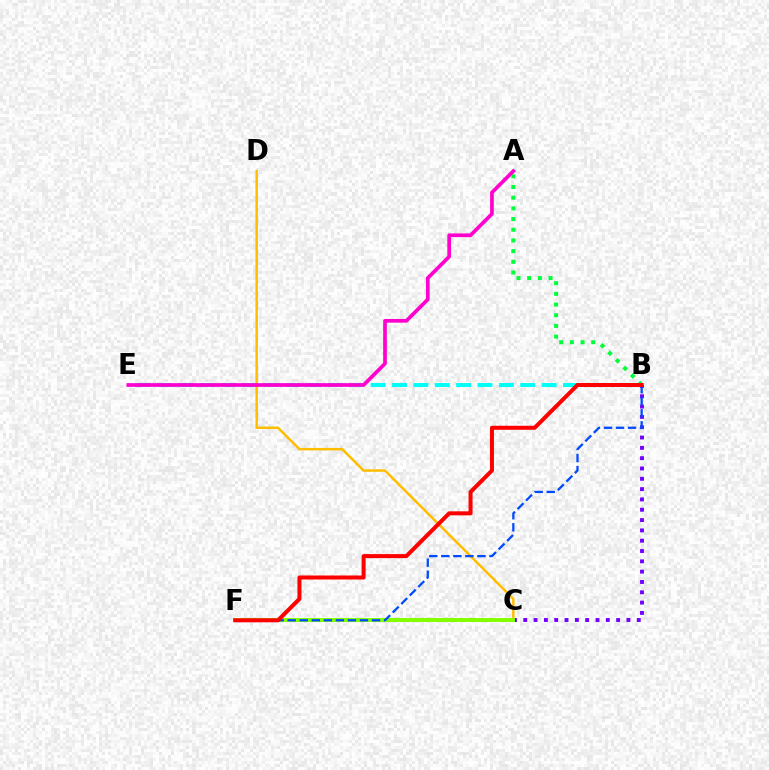{('B', 'E'): [{'color': '#00fff6', 'line_style': 'dashed', 'thickness': 2.9}], ('C', 'D'): [{'color': '#ffbd00', 'line_style': 'solid', 'thickness': 1.77}], ('A', 'B'): [{'color': '#00ff39', 'line_style': 'dotted', 'thickness': 2.9}], ('A', 'E'): [{'color': '#ff00cf', 'line_style': 'solid', 'thickness': 2.66}], ('B', 'C'): [{'color': '#7200ff', 'line_style': 'dotted', 'thickness': 2.8}], ('C', 'F'): [{'color': '#84ff00', 'line_style': 'solid', 'thickness': 2.86}], ('B', 'F'): [{'color': '#004bff', 'line_style': 'dashed', 'thickness': 1.64}, {'color': '#ff0000', 'line_style': 'solid', 'thickness': 2.89}]}